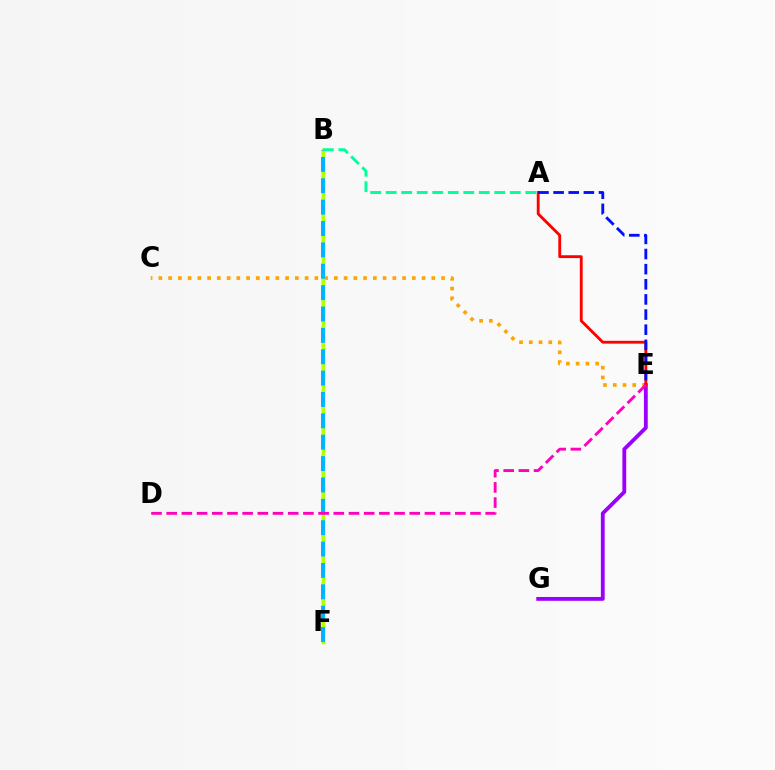{('C', 'E'): [{'color': '#ffa500', 'line_style': 'dotted', 'thickness': 2.65}], ('B', 'F'): [{'color': '#08ff00', 'line_style': 'dashed', 'thickness': 1.74}, {'color': '#b3ff00', 'line_style': 'solid', 'thickness': 2.51}, {'color': '#00b5ff', 'line_style': 'dashed', 'thickness': 2.9}], ('E', 'G'): [{'color': '#9b00ff', 'line_style': 'solid', 'thickness': 2.75}], ('A', 'B'): [{'color': '#00ff9d', 'line_style': 'dashed', 'thickness': 2.11}], ('A', 'E'): [{'color': '#ff0000', 'line_style': 'solid', 'thickness': 2.05}, {'color': '#0010ff', 'line_style': 'dashed', 'thickness': 2.06}], ('D', 'E'): [{'color': '#ff00bd', 'line_style': 'dashed', 'thickness': 2.06}]}